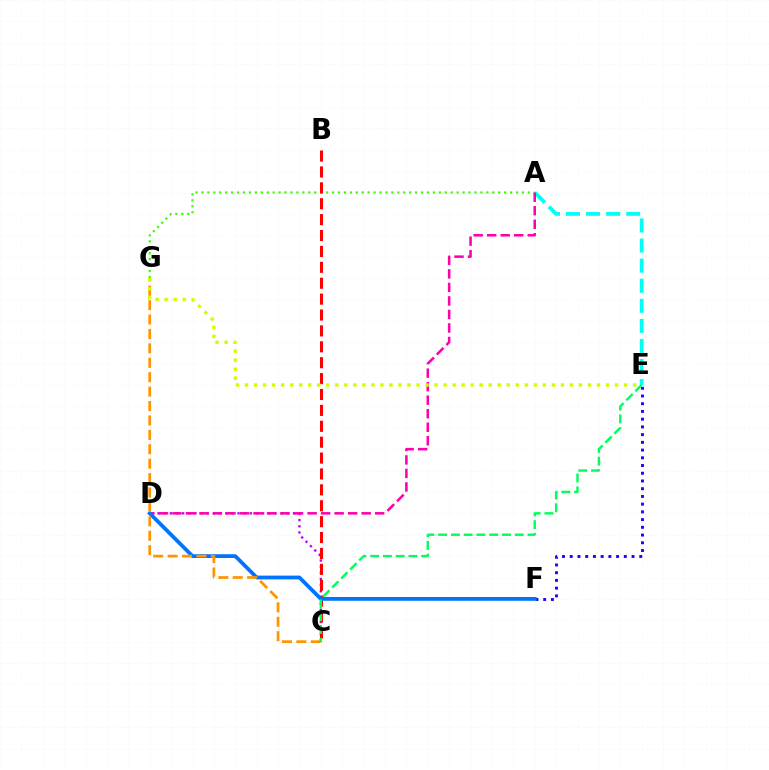{('C', 'D'): [{'color': '#b900ff', 'line_style': 'dotted', 'thickness': 1.67}], ('A', 'G'): [{'color': '#3dff00', 'line_style': 'dotted', 'thickness': 1.61}], ('A', 'E'): [{'color': '#00fff6', 'line_style': 'dashed', 'thickness': 2.73}], ('B', 'C'): [{'color': '#ff0000', 'line_style': 'dashed', 'thickness': 2.16}], ('E', 'F'): [{'color': '#2500ff', 'line_style': 'dotted', 'thickness': 2.1}], ('A', 'D'): [{'color': '#ff00ac', 'line_style': 'dashed', 'thickness': 1.84}], ('D', 'F'): [{'color': '#0074ff', 'line_style': 'solid', 'thickness': 2.72}], ('C', 'G'): [{'color': '#ff9400', 'line_style': 'dashed', 'thickness': 1.96}], ('C', 'E'): [{'color': '#00ff5c', 'line_style': 'dashed', 'thickness': 1.73}], ('E', 'G'): [{'color': '#d1ff00', 'line_style': 'dotted', 'thickness': 2.45}]}